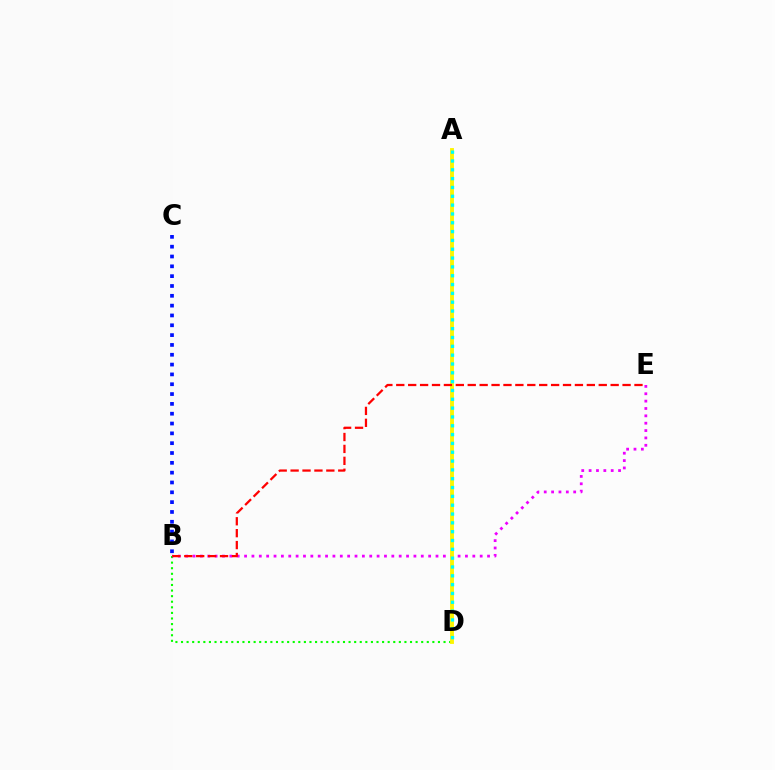{('B', 'D'): [{'color': '#08ff00', 'line_style': 'dotted', 'thickness': 1.52}], ('B', 'E'): [{'color': '#ee00ff', 'line_style': 'dotted', 'thickness': 2.0}, {'color': '#ff0000', 'line_style': 'dashed', 'thickness': 1.62}], ('A', 'D'): [{'color': '#fcf500', 'line_style': 'solid', 'thickness': 2.78}, {'color': '#00fff6', 'line_style': 'dotted', 'thickness': 2.4}], ('B', 'C'): [{'color': '#0010ff', 'line_style': 'dotted', 'thickness': 2.67}]}